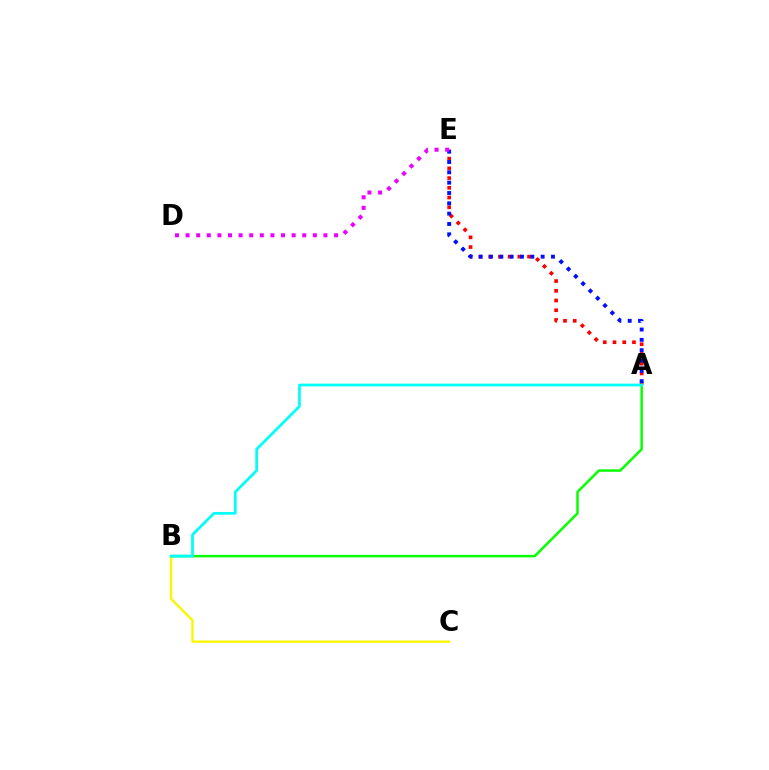{('A', 'E'): [{'color': '#ff0000', 'line_style': 'dotted', 'thickness': 2.64}, {'color': '#0010ff', 'line_style': 'dotted', 'thickness': 2.81}], ('B', 'C'): [{'color': '#fcf500', 'line_style': 'solid', 'thickness': 1.69}], ('A', 'B'): [{'color': '#08ff00', 'line_style': 'solid', 'thickness': 1.8}, {'color': '#00fff6', 'line_style': 'solid', 'thickness': 1.96}], ('D', 'E'): [{'color': '#ee00ff', 'line_style': 'dotted', 'thickness': 2.88}]}